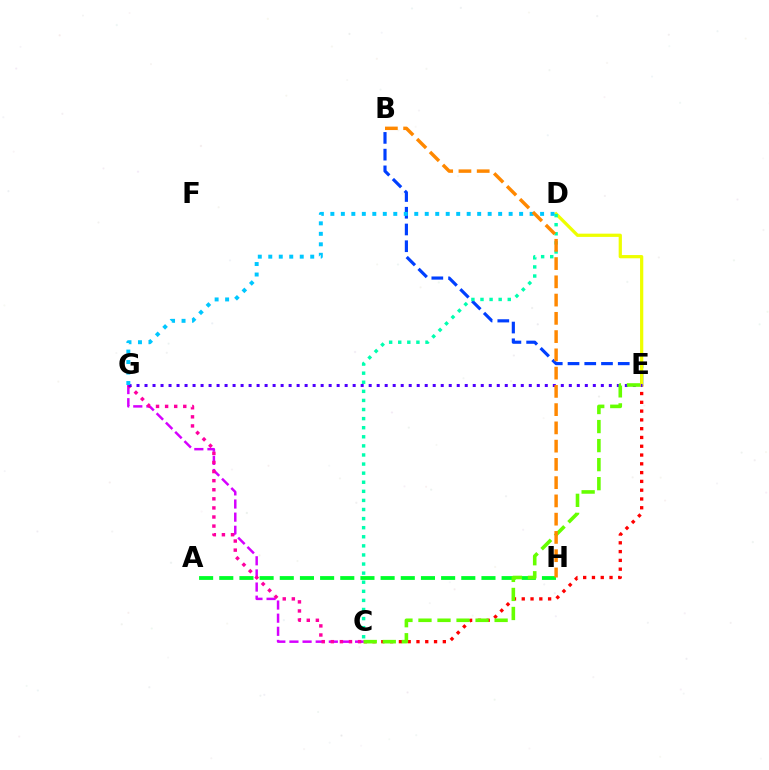{('C', 'E'): [{'color': '#ff0000', 'line_style': 'dotted', 'thickness': 2.39}, {'color': '#66ff00', 'line_style': 'dashed', 'thickness': 2.59}], ('C', 'G'): [{'color': '#d600ff', 'line_style': 'dashed', 'thickness': 1.78}, {'color': '#ff00a0', 'line_style': 'dotted', 'thickness': 2.47}], ('A', 'H'): [{'color': '#00ff27', 'line_style': 'dashed', 'thickness': 2.74}], ('B', 'E'): [{'color': '#003fff', 'line_style': 'dashed', 'thickness': 2.27}], ('D', 'E'): [{'color': '#eeff00', 'line_style': 'solid', 'thickness': 2.33}], ('E', 'G'): [{'color': '#4f00ff', 'line_style': 'dotted', 'thickness': 2.18}], ('C', 'D'): [{'color': '#00ffaf', 'line_style': 'dotted', 'thickness': 2.47}], ('D', 'G'): [{'color': '#00c7ff', 'line_style': 'dotted', 'thickness': 2.85}], ('B', 'H'): [{'color': '#ff8800', 'line_style': 'dashed', 'thickness': 2.48}]}